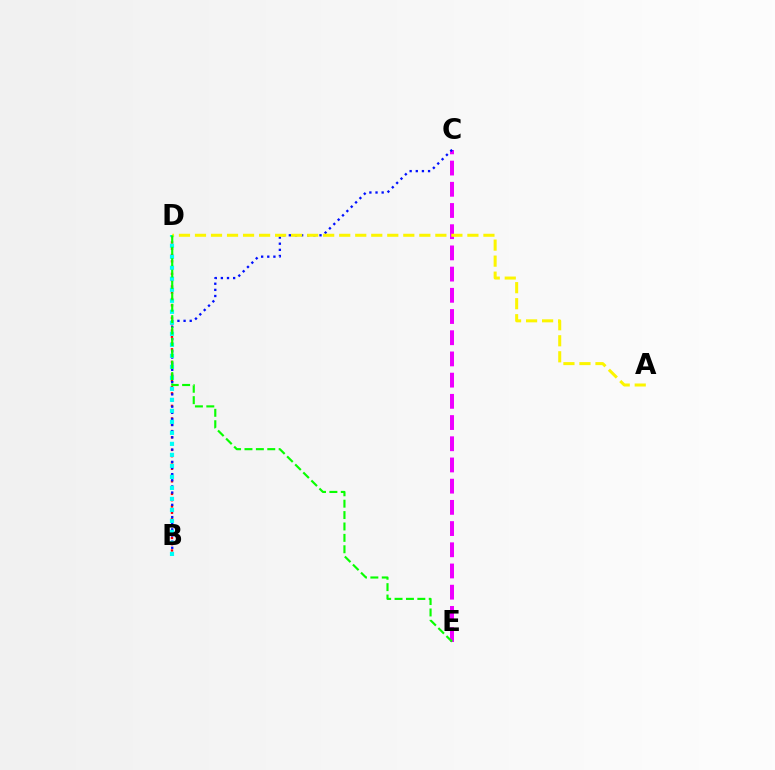{('B', 'D'): [{'color': '#ff0000', 'line_style': 'dotted', 'thickness': 1.71}, {'color': '#00fff6', 'line_style': 'dotted', 'thickness': 2.99}], ('C', 'E'): [{'color': '#ee00ff', 'line_style': 'dashed', 'thickness': 2.88}], ('B', 'C'): [{'color': '#0010ff', 'line_style': 'dotted', 'thickness': 1.67}], ('A', 'D'): [{'color': '#fcf500', 'line_style': 'dashed', 'thickness': 2.18}], ('D', 'E'): [{'color': '#08ff00', 'line_style': 'dashed', 'thickness': 1.55}]}